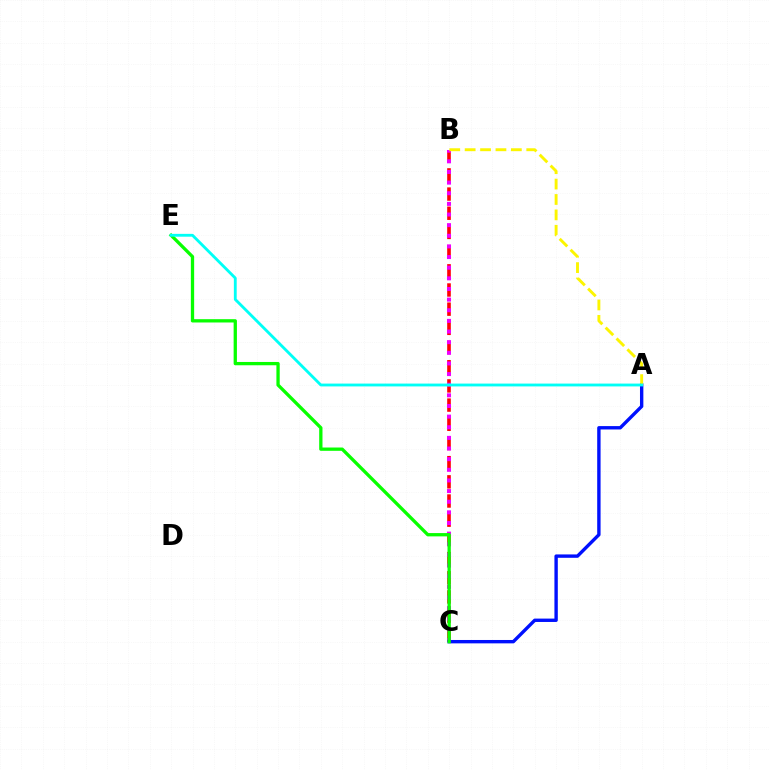{('B', 'C'): [{'color': '#ff0000', 'line_style': 'dashed', 'thickness': 2.61}, {'color': '#ee00ff', 'line_style': 'dotted', 'thickness': 2.89}], ('A', 'C'): [{'color': '#0010ff', 'line_style': 'solid', 'thickness': 2.43}], ('C', 'E'): [{'color': '#08ff00', 'line_style': 'solid', 'thickness': 2.38}], ('A', 'B'): [{'color': '#fcf500', 'line_style': 'dashed', 'thickness': 2.09}], ('A', 'E'): [{'color': '#00fff6', 'line_style': 'solid', 'thickness': 2.04}]}